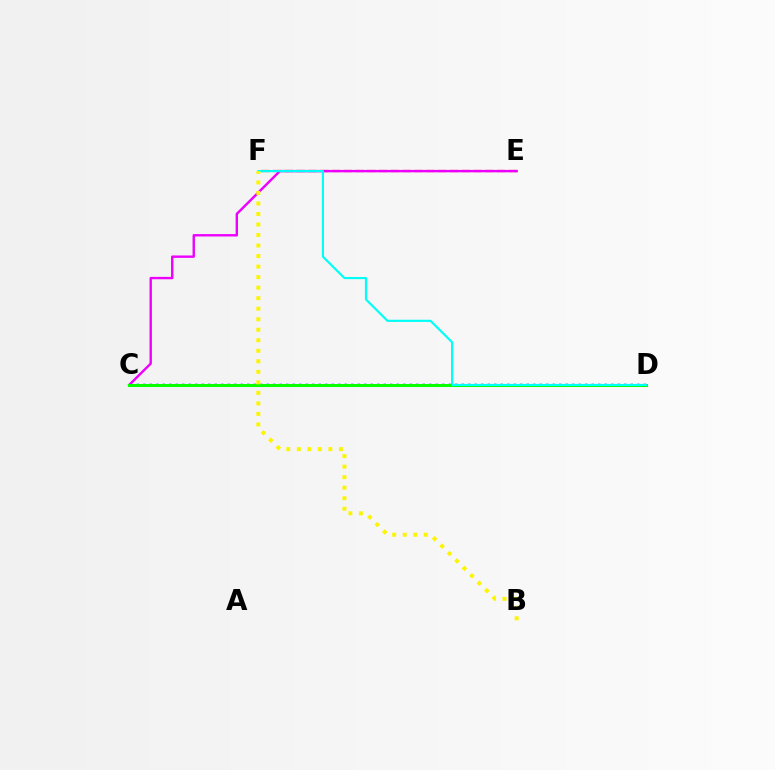{('C', 'D'): [{'color': '#0010ff', 'line_style': 'dotted', 'thickness': 1.77}, {'color': '#08ff00', 'line_style': 'solid', 'thickness': 2.19}], ('E', 'F'): [{'color': '#ff0000', 'line_style': 'dashed', 'thickness': 1.6}], ('C', 'E'): [{'color': '#ee00ff', 'line_style': 'solid', 'thickness': 1.73}], ('D', 'F'): [{'color': '#00fff6', 'line_style': 'solid', 'thickness': 1.56}], ('B', 'F'): [{'color': '#fcf500', 'line_style': 'dotted', 'thickness': 2.86}]}